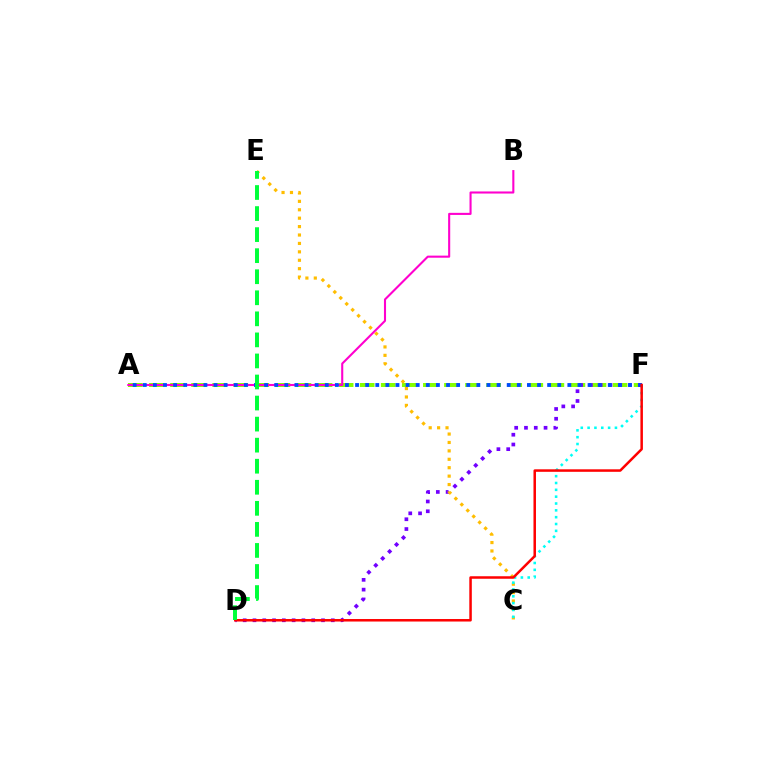{('A', 'F'): [{'color': '#84ff00', 'line_style': 'dashed', 'thickness': 2.86}, {'color': '#004bff', 'line_style': 'dotted', 'thickness': 2.75}], ('D', 'F'): [{'color': '#7200ff', 'line_style': 'dotted', 'thickness': 2.66}, {'color': '#ff0000', 'line_style': 'solid', 'thickness': 1.8}], ('A', 'B'): [{'color': '#ff00cf', 'line_style': 'solid', 'thickness': 1.51}], ('C', 'E'): [{'color': '#ffbd00', 'line_style': 'dotted', 'thickness': 2.29}], ('C', 'F'): [{'color': '#00fff6', 'line_style': 'dotted', 'thickness': 1.86}], ('D', 'E'): [{'color': '#00ff39', 'line_style': 'dashed', 'thickness': 2.86}]}